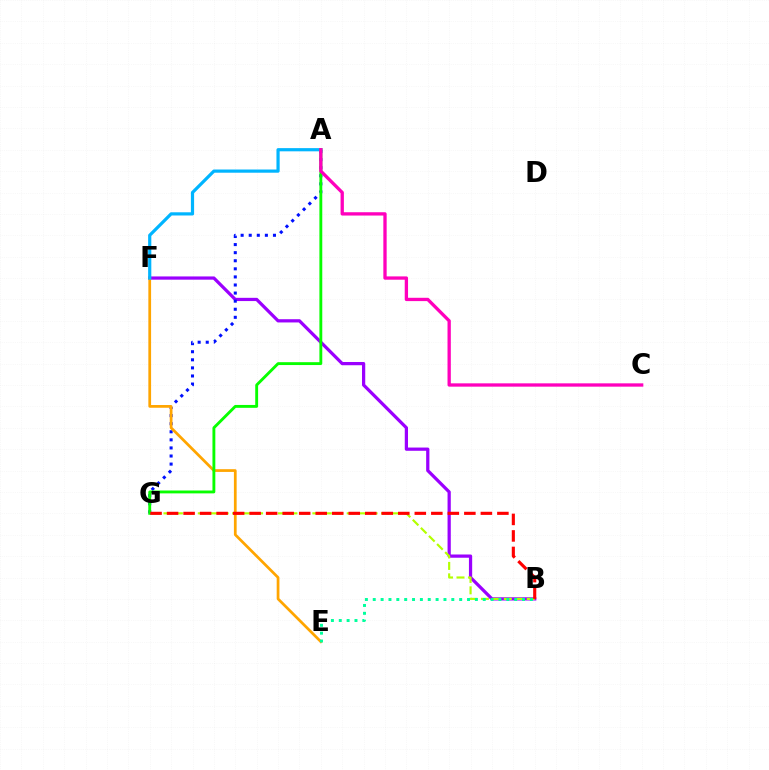{('B', 'F'): [{'color': '#9b00ff', 'line_style': 'solid', 'thickness': 2.33}], ('A', 'G'): [{'color': '#0010ff', 'line_style': 'dotted', 'thickness': 2.2}, {'color': '#08ff00', 'line_style': 'solid', 'thickness': 2.07}], ('E', 'F'): [{'color': '#ffa500', 'line_style': 'solid', 'thickness': 1.97}], ('B', 'G'): [{'color': '#b3ff00', 'line_style': 'dashed', 'thickness': 1.56}, {'color': '#ff0000', 'line_style': 'dashed', 'thickness': 2.24}], ('B', 'E'): [{'color': '#00ff9d', 'line_style': 'dotted', 'thickness': 2.13}], ('A', 'F'): [{'color': '#00b5ff', 'line_style': 'solid', 'thickness': 2.3}], ('A', 'C'): [{'color': '#ff00bd', 'line_style': 'solid', 'thickness': 2.39}]}